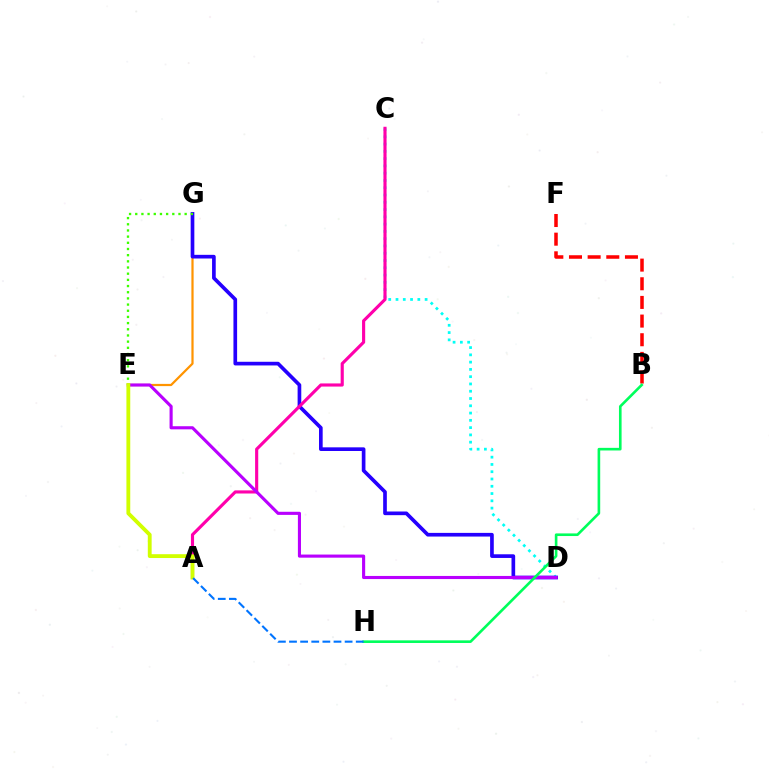{('E', 'G'): [{'color': '#ff9400', 'line_style': 'solid', 'thickness': 1.6}, {'color': '#3dff00', 'line_style': 'dotted', 'thickness': 1.68}], ('B', 'F'): [{'color': '#ff0000', 'line_style': 'dashed', 'thickness': 2.53}], ('C', 'D'): [{'color': '#00fff6', 'line_style': 'dotted', 'thickness': 1.98}], ('D', 'G'): [{'color': '#2500ff', 'line_style': 'solid', 'thickness': 2.64}], ('A', 'C'): [{'color': '#ff00ac', 'line_style': 'solid', 'thickness': 2.25}], ('D', 'E'): [{'color': '#b900ff', 'line_style': 'solid', 'thickness': 2.24}], ('A', 'E'): [{'color': '#d1ff00', 'line_style': 'solid', 'thickness': 2.76}], ('B', 'H'): [{'color': '#00ff5c', 'line_style': 'solid', 'thickness': 1.89}], ('A', 'H'): [{'color': '#0074ff', 'line_style': 'dashed', 'thickness': 1.51}]}